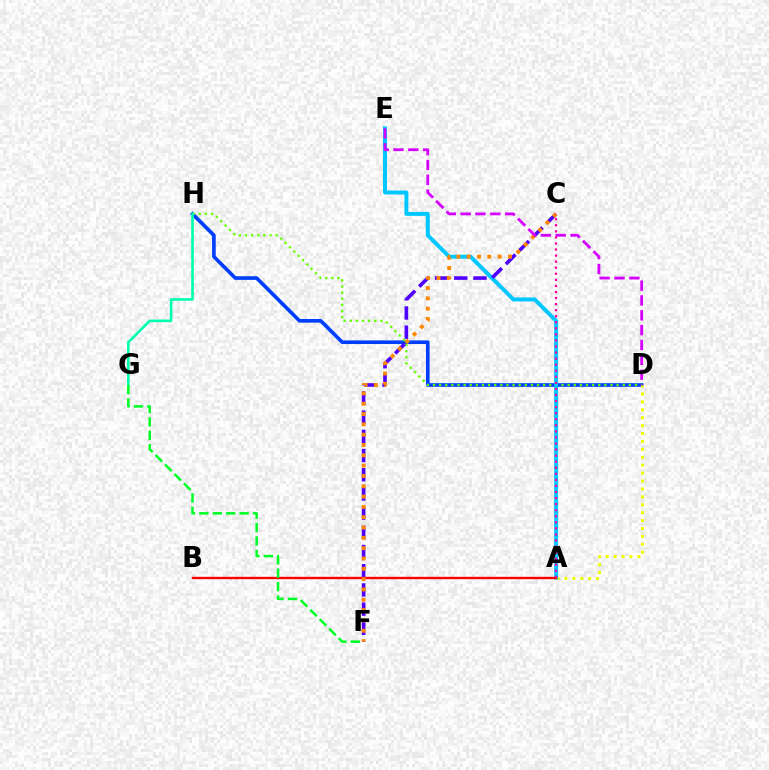{('D', 'H'): [{'color': '#003fff', 'line_style': 'solid', 'thickness': 2.63}, {'color': '#66ff00', 'line_style': 'dotted', 'thickness': 1.66}], ('A', 'D'): [{'color': '#eeff00', 'line_style': 'dotted', 'thickness': 2.15}], ('G', 'H'): [{'color': '#00ffaf', 'line_style': 'solid', 'thickness': 1.88}], ('A', 'E'): [{'color': '#00c7ff', 'line_style': 'solid', 'thickness': 2.86}], ('C', 'F'): [{'color': '#4f00ff', 'line_style': 'dashed', 'thickness': 2.61}, {'color': '#ff8800', 'line_style': 'dotted', 'thickness': 2.8}], ('A', 'B'): [{'color': '#ff0000', 'line_style': 'solid', 'thickness': 1.7}], ('F', 'G'): [{'color': '#00ff27', 'line_style': 'dashed', 'thickness': 1.82}], ('A', 'C'): [{'color': '#ff00a0', 'line_style': 'dotted', 'thickness': 1.65}], ('D', 'E'): [{'color': '#d600ff', 'line_style': 'dashed', 'thickness': 2.02}]}